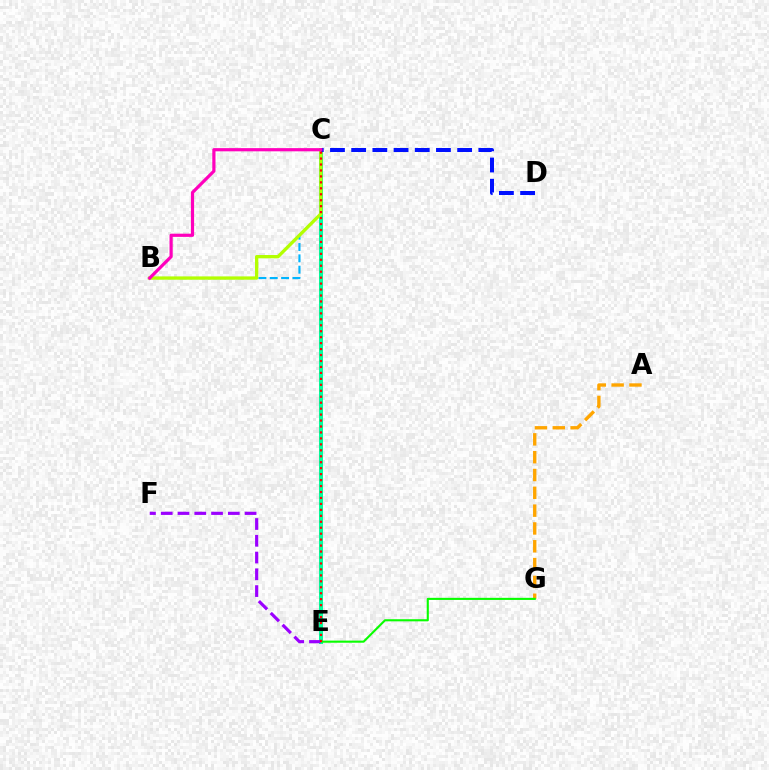{('C', 'E'): [{'color': '#00ff9d', 'line_style': 'solid', 'thickness': 2.9}, {'color': '#ff0000', 'line_style': 'dotted', 'thickness': 1.62}], ('B', 'C'): [{'color': '#00b5ff', 'line_style': 'dashed', 'thickness': 1.54}, {'color': '#b3ff00', 'line_style': 'solid', 'thickness': 2.38}, {'color': '#ff00bd', 'line_style': 'solid', 'thickness': 2.3}], ('A', 'G'): [{'color': '#ffa500', 'line_style': 'dashed', 'thickness': 2.42}], ('E', 'G'): [{'color': '#08ff00', 'line_style': 'solid', 'thickness': 1.52}], ('C', 'D'): [{'color': '#0010ff', 'line_style': 'dashed', 'thickness': 2.88}], ('E', 'F'): [{'color': '#9b00ff', 'line_style': 'dashed', 'thickness': 2.28}]}